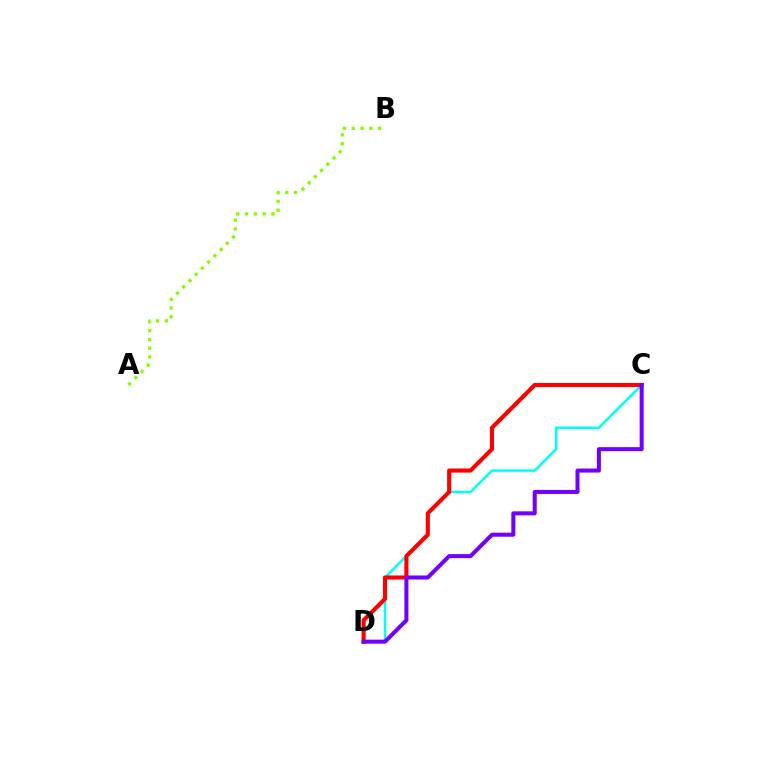{('A', 'B'): [{'color': '#84ff00', 'line_style': 'dotted', 'thickness': 2.39}], ('C', 'D'): [{'color': '#00fff6', 'line_style': 'solid', 'thickness': 1.79}, {'color': '#ff0000', 'line_style': 'solid', 'thickness': 2.96}, {'color': '#7200ff', 'line_style': 'solid', 'thickness': 2.91}]}